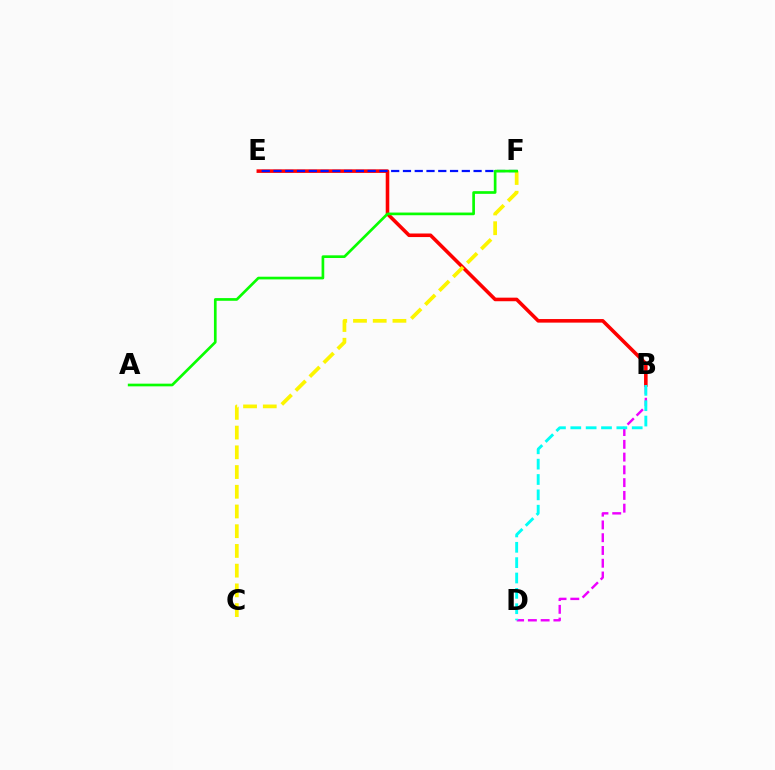{('B', 'E'): [{'color': '#ff0000', 'line_style': 'solid', 'thickness': 2.57}], ('B', 'D'): [{'color': '#ee00ff', 'line_style': 'dashed', 'thickness': 1.73}, {'color': '#00fff6', 'line_style': 'dashed', 'thickness': 2.09}], ('E', 'F'): [{'color': '#0010ff', 'line_style': 'dashed', 'thickness': 1.6}], ('C', 'F'): [{'color': '#fcf500', 'line_style': 'dashed', 'thickness': 2.68}], ('A', 'F'): [{'color': '#08ff00', 'line_style': 'solid', 'thickness': 1.93}]}